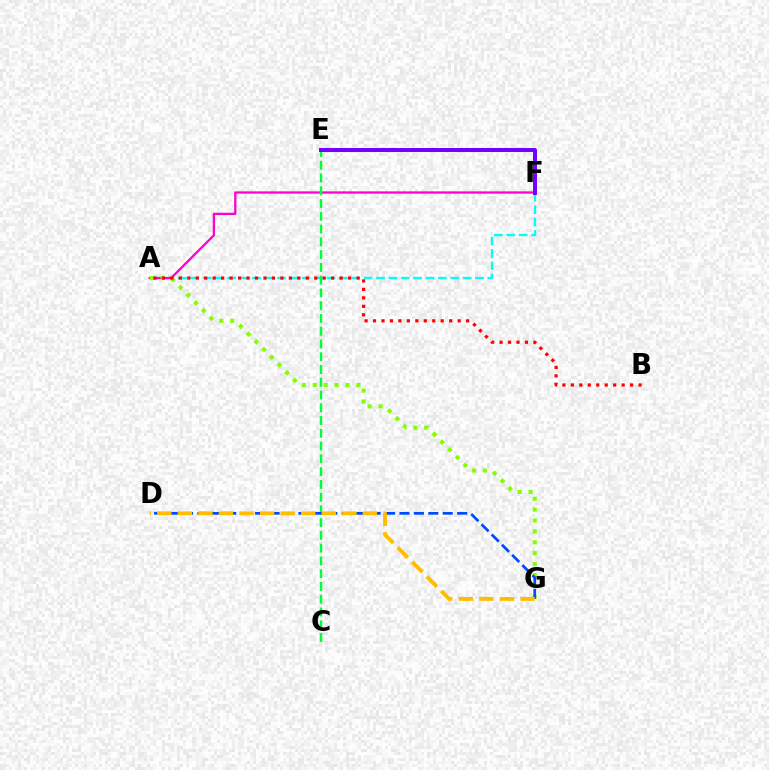{('A', 'F'): [{'color': '#00fff6', 'line_style': 'dashed', 'thickness': 1.68}, {'color': '#ff00cf', 'line_style': 'solid', 'thickness': 1.64}], ('C', 'E'): [{'color': '#00ff39', 'line_style': 'dashed', 'thickness': 1.73}], ('A', 'G'): [{'color': '#84ff00', 'line_style': 'dotted', 'thickness': 2.96}], ('A', 'B'): [{'color': '#ff0000', 'line_style': 'dotted', 'thickness': 2.3}], ('D', 'G'): [{'color': '#004bff', 'line_style': 'dashed', 'thickness': 1.96}, {'color': '#ffbd00', 'line_style': 'dashed', 'thickness': 2.79}], ('E', 'F'): [{'color': '#7200ff', 'line_style': 'solid', 'thickness': 2.86}]}